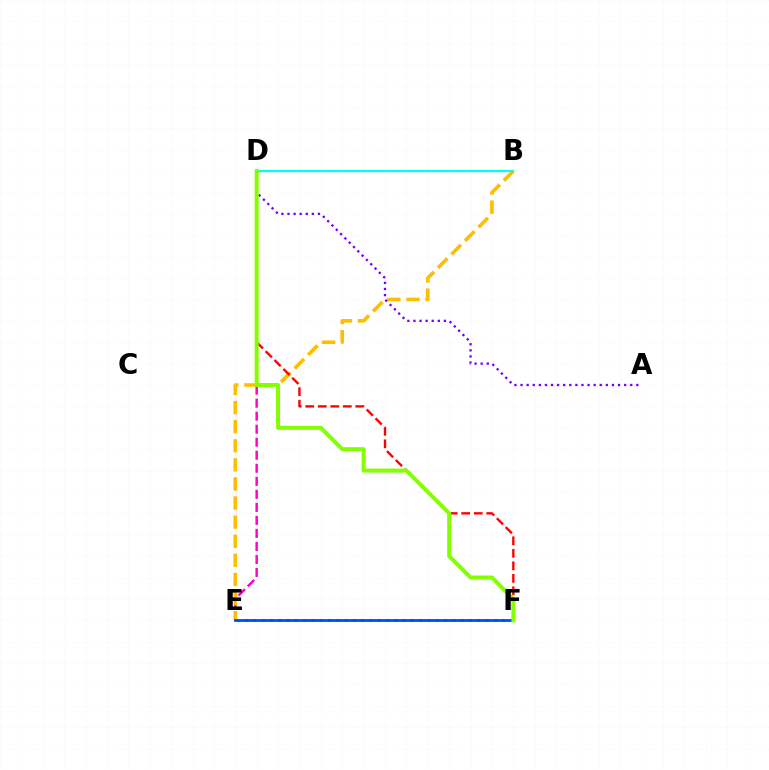{('D', 'E'): [{'color': '#ff00cf', 'line_style': 'dashed', 'thickness': 1.77}], ('B', 'E'): [{'color': '#ffbd00', 'line_style': 'dashed', 'thickness': 2.59}], ('D', 'F'): [{'color': '#ff0000', 'line_style': 'dashed', 'thickness': 1.7}, {'color': '#84ff00', 'line_style': 'solid', 'thickness': 2.88}], ('E', 'F'): [{'color': '#00ff39', 'line_style': 'dotted', 'thickness': 2.25}, {'color': '#004bff', 'line_style': 'solid', 'thickness': 2.0}], ('A', 'D'): [{'color': '#7200ff', 'line_style': 'dotted', 'thickness': 1.66}], ('B', 'D'): [{'color': '#00fff6', 'line_style': 'solid', 'thickness': 1.62}]}